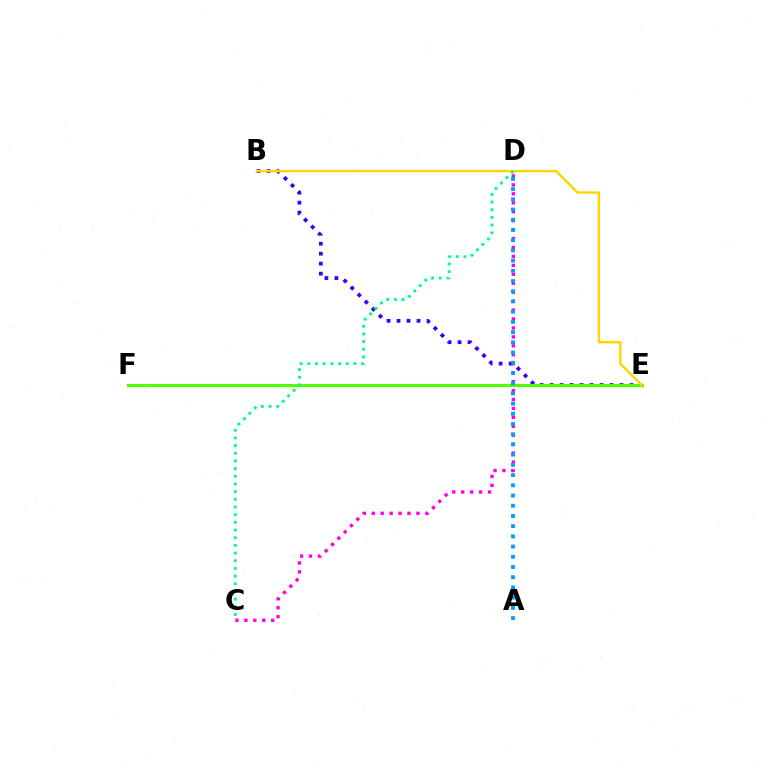{('C', 'D'): [{'color': '#ff00ed', 'line_style': 'dotted', 'thickness': 2.43}, {'color': '#00ff86', 'line_style': 'dotted', 'thickness': 2.09}], ('B', 'E'): [{'color': '#3700ff', 'line_style': 'dotted', 'thickness': 2.71}, {'color': '#ffd500', 'line_style': 'solid', 'thickness': 1.73}], ('E', 'F'): [{'color': '#ff0000', 'line_style': 'dashed', 'thickness': 2.04}, {'color': '#4fff00', 'line_style': 'solid', 'thickness': 2.23}], ('A', 'D'): [{'color': '#009eff', 'line_style': 'dotted', 'thickness': 2.77}]}